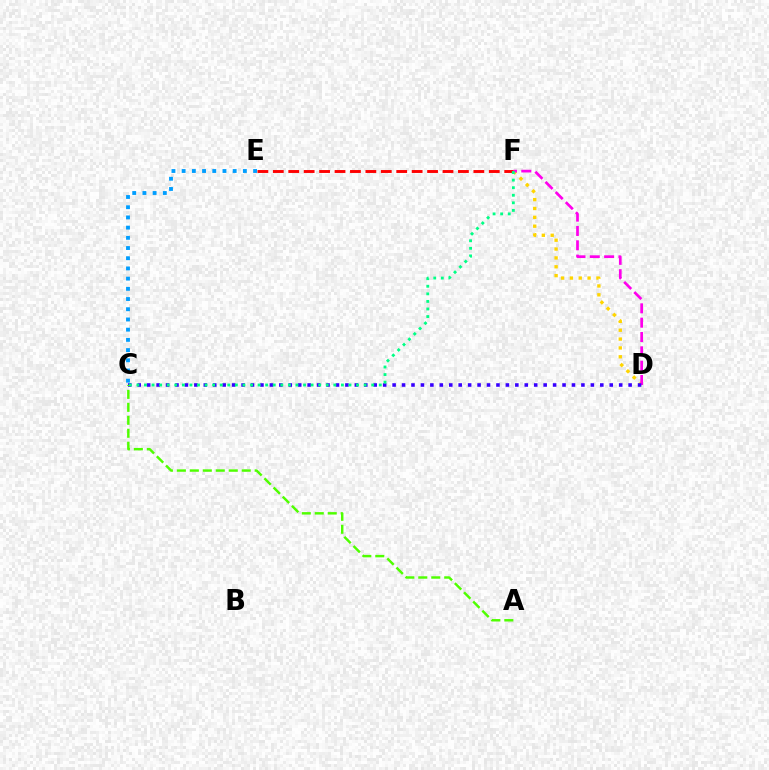{('D', 'F'): [{'color': '#ffd500', 'line_style': 'dotted', 'thickness': 2.41}, {'color': '#ff00ed', 'line_style': 'dashed', 'thickness': 1.95}], ('C', 'D'): [{'color': '#3700ff', 'line_style': 'dotted', 'thickness': 2.56}], ('E', 'F'): [{'color': '#ff0000', 'line_style': 'dashed', 'thickness': 2.1}], ('C', 'F'): [{'color': '#00ff86', 'line_style': 'dotted', 'thickness': 2.06}], ('C', 'E'): [{'color': '#009eff', 'line_style': 'dotted', 'thickness': 2.77}], ('A', 'C'): [{'color': '#4fff00', 'line_style': 'dashed', 'thickness': 1.76}]}